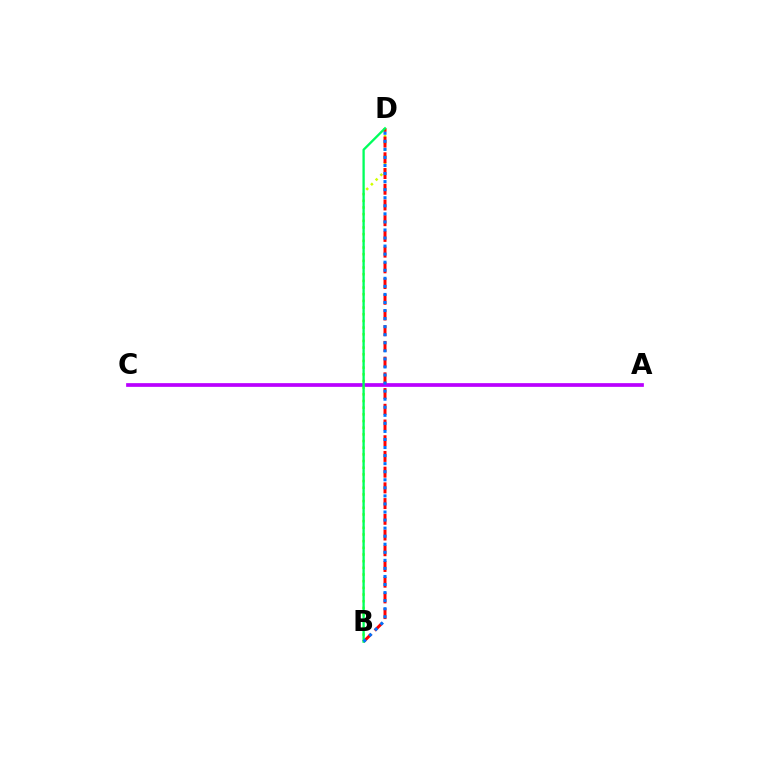{('A', 'C'): [{'color': '#b900ff', 'line_style': 'solid', 'thickness': 2.67}], ('B', 'D'): [{'color': '#d1ff00', 'line_style': 'dotted', 'thickness': 1.81}, {'color': '#ff0000', 'line_style': 'dashed', 'thickness': 2.14}, {'color': '#00ff5c', 'line_style': 'solid', 'thickness': 1.66}, {'color': '#0074ff', 'line_style': 'dotted', 'thickness': 2.19}]}